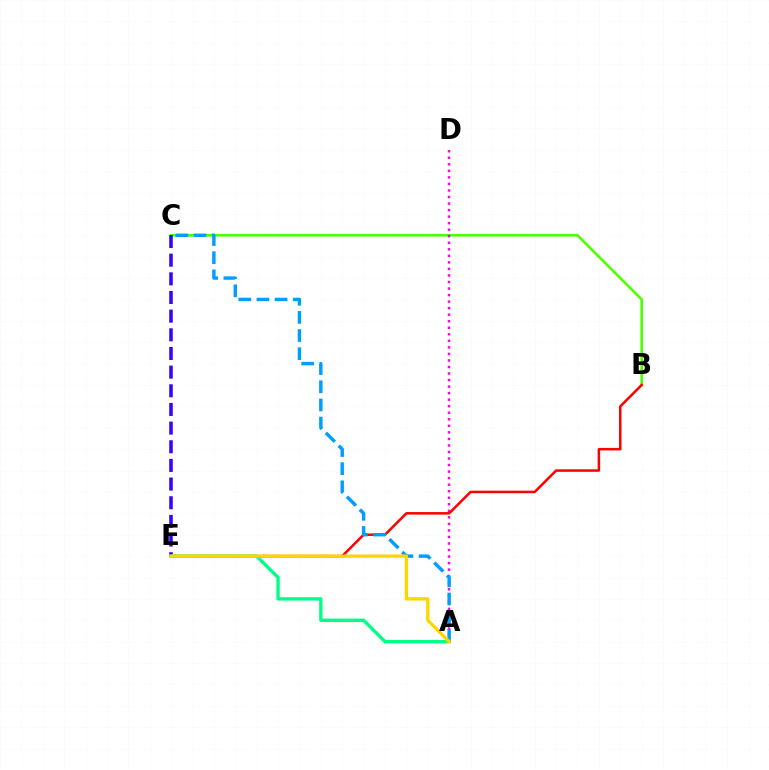{('B', 'C'): [{'color': '#4fff00', 'line_style': 'solid', 'thickness': 1.88}], ('C', 'E'): [{'color': '#3700ff', 'line_style': 'dashed', 'thickness': 2.53}], ('A', 'D'): [{'color': '#ff00ed', 'line_style': 'dotted', 'thickness': 1.78}], ('B', 'E'): [{'color': '#ff0000', 'line_style': 'solid', 'thickness': 1.82}], ('A', 'E'): [{'color': '#00ff86', 'line_style': 'solid', 'thickness': 2.41}, {'color': '#ffd500', 'line_style': 'solid', 'thickness': 2.37}], ('A', 'C'): [{'color': '#009eff', 'line_style': 'dashed', 'thickness': 2.47}]}